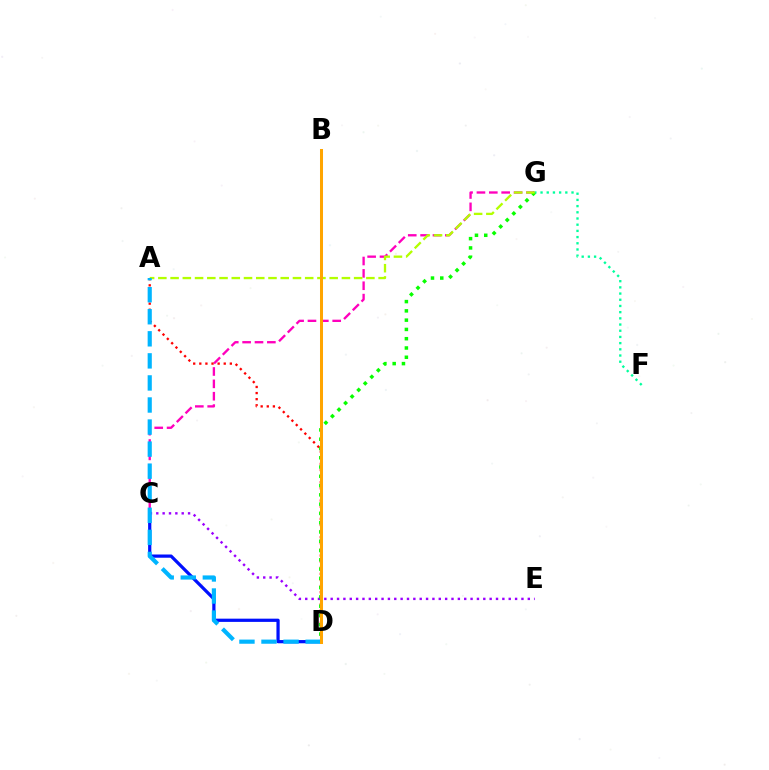{('C', 'G'): [{'color': '#ff00bd', 'line_style': 'dashed', 'thickness': 1.68}], ('A', 'D'): [{'color': '#ff0000', 'line_style': 'dotted', 'thickness': 1.66}, {'color': '#00b5ff', 'line_style': 'dashed', 'thickness': 3.0}], ('F', 'G'): [{'color': '#00ff9d', 'line_style': 'dotted', 'thickness': 1.68}], ('C', 'D'): [{'color': '#0010ff', 'line_style': 'solid', 'thickness': 2.32}], ('C', 'E'): [{'color': '#9b00ff', 'line_style': 'dotted', 'thickness': 1.73}], ('D', 'G'): [{'color': '#08ff00', 'line_style': 'dotted', 'thickness': 2.52}], ('A', 'G'): [{'color': '#b3ff00', 'line_style': 'dashed', 'thickness': 1.66}], ('B', 'D'): [{'color': '#ffa500', 'line_style': 'solid', 'thickness': 2.17}]}